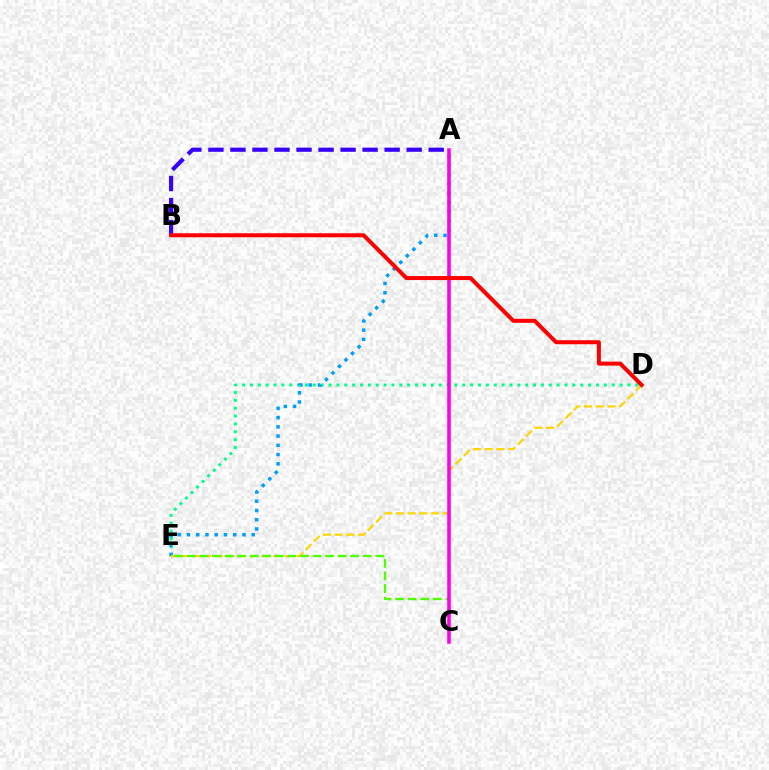{('D', 'E'): [{'color': '#00ff86', 'line_style': 'dotted', 'thickness': 2.14}, {'color': '#ffd500', 'line_style': 'dashed', 'thickness': 1.59}], ('A', 'E'): [{'color': '#009eff', 'line_style': 'dotted', 'thickness': 2.51}], ('A', 'B'): [{'color': '#3700ff', 'line_style': 'dashed', 'thickness': 2.99}], ('C', 'E'): [{'color': '#4fff00', 'line_style': 'dashed', 'thickness': 1.71}], ('A', 'C'): [{'color': '#ff00ed', 'line_style': 'solid', 'thickness': 2.58}], ('B', 'D'): [{'color': '#ff0000', 'line_style': 'solid', 'thickness': 2.89}]}